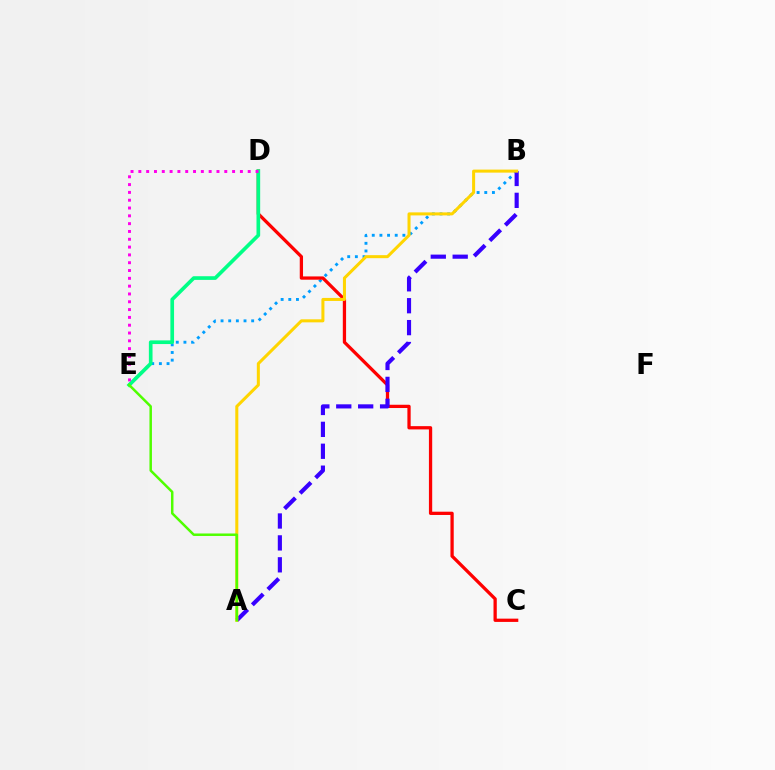{('B', 'E'): [{'color': '#009eff', 'line_style': 'dotted', 'thickness': 2.08}], ('C', 'D'): [{'color': '#ff0000', 'line_style': 'solid', 'thickness': 2.35}], ('A', 'B'): [{'color': '#3700ff', 'line_style': 'dashed', 'thickness': 2.98}, {'color': '#ffd500', 'line_style': 'solid', 'thickness': 2.18}], ('D', 'E'): [{'color': '#00ff86', 'line_style': 'solid', 'thickness': 2.64}, {'color': '#ff00ed', 'line_style': 'dotted', 'thickness': 2.12}], ('A', 'E'): [{'color': '#4fff00', 'line_style': 'solid', 'thickness': 1.79}]}